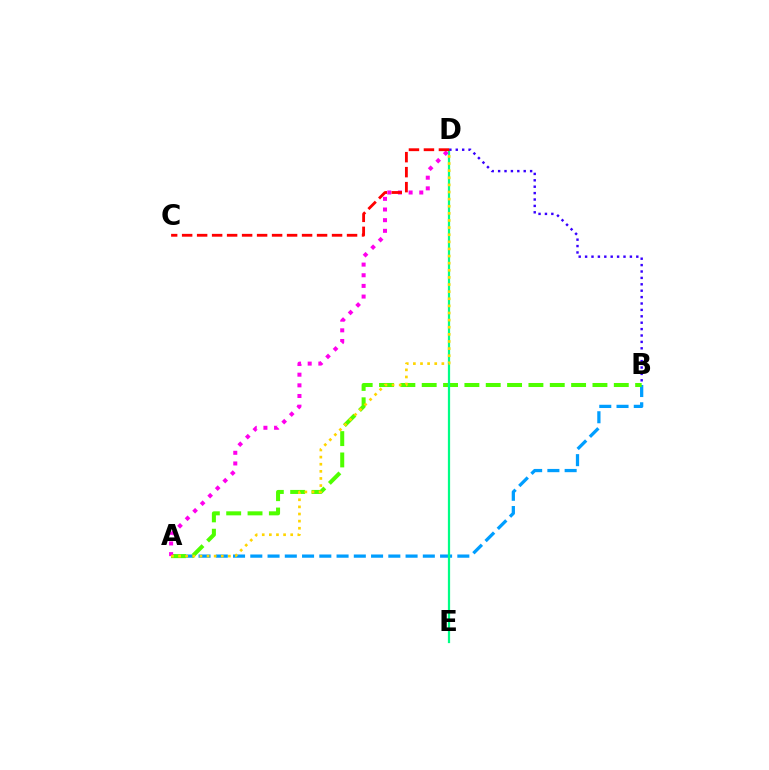{('A', 'B'): [{'color': '#009eff', 'line_style': 'dashed', 'thickness': 2.34}, {'color': '#4fff00', 'line_style': 'dashed', 'thickness': 2.9}], ('D', 'E'): [{'color': '#00ff86', 'line_style': 'solid', 'thickness': 1.61}], ('A', 'D'): [{'color': '#ff00ed', 'line_style': 'dotted', 'thickness': 2.9}, {'color': '#ffd500', 'line_style': 'dotted', 'thickness': 1.93}], ('B', 'D'): [{'color': '#3700ff', 'line_style': 'dotted', 'thickness': 1.74}], ('C', 'D'): [{'color': '#ff0000', 'line_style': 'dashed', 'thickness': 2.04}]}